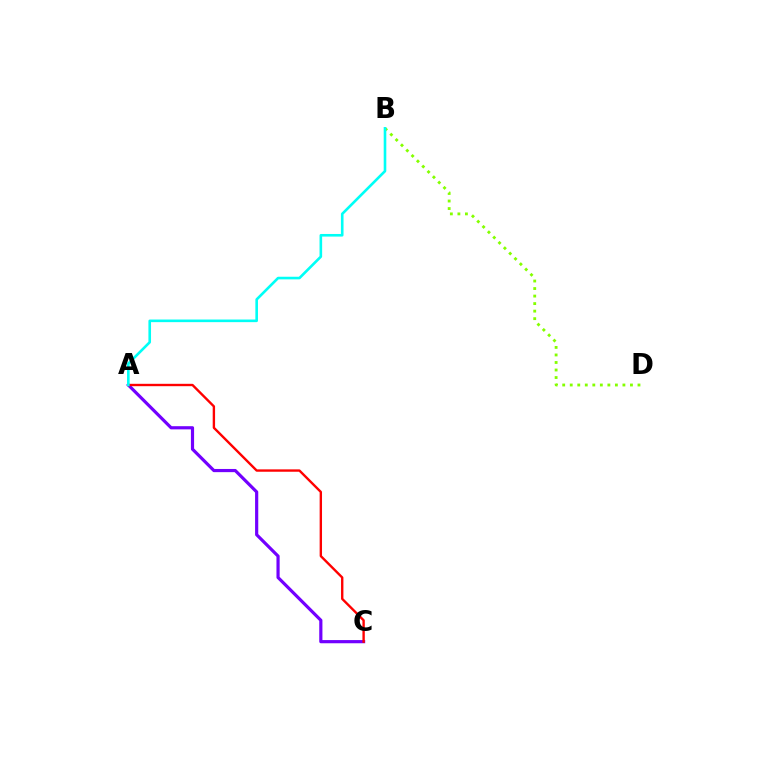{('B', 'D'): [{'color': '#84ff00', 'line_style': 'dotted', 'thickness': 2.05}], ('A', 'C'): [{'color': '#7200ff', 'line_style': 'solid', 'thickness': 2.29}, {'color': '#ff0000', 'line_style': 'solid', 'thickness': 1.71}], ('A', 'B'): [{'color': '#00fff6', 'line_style': 'solid', 'thickness': 1.88}]}